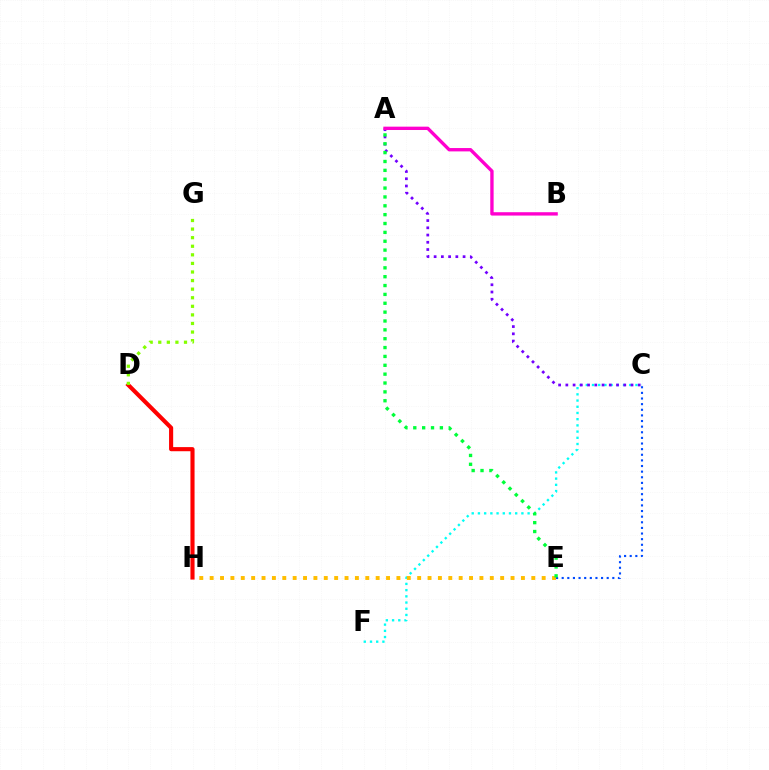{('C', 'F'): [{'color': '#00fff6', 'line_style': 'dotted', 'thickness': 1.69}], ('D', 'H'): [{'color': '#ff0000', 'line_style': 'solid', 'thickness': 2.96}], ('C', 'E'): [{'color': '#004bff', 'line_style': 'dotted', 'thickness': 1.53}], ('D', 'G'): [{'color': '#84ff00', 'line_style': 'dotted', 'thickness': 2.33}], ('A', 'C'): [{'color': '#7200ff', 'line_style': 'dotted', 'thickness': 1.97}], ('E', 'H'): [{'color': '#ffbd00', 'line_style': 'dotted', 'thickness': 2.82}], ('A', 'B'): [{'color': '#ff00cf', 'line_style': 'solid', 'thickness': 2.41}], ('A', 'E'): [{'color': '#00ff39', 'line_style': 'dotted', 'thickness': 2.41}]}